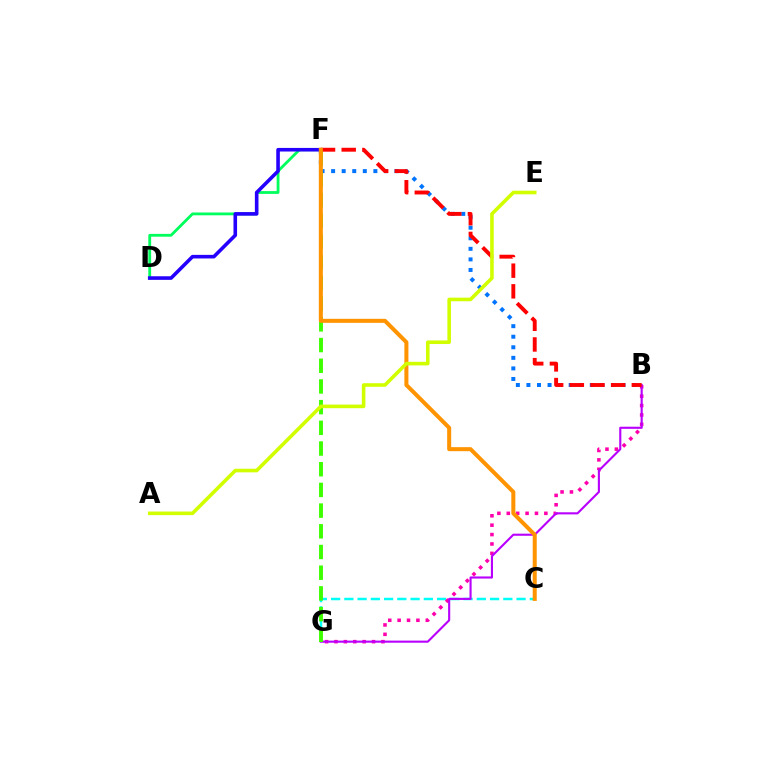{('B', 'F'): [{'color': '#0074ff', 'line_style': 'dotted', 'thickness': 2.87}, {'color': '#ff0000', 'line_style': 'dashed', 'thickness': 2.81}], ('D', 'F'): [{'color': '#00ff5c', 'line_style': 'solid', 'thickness': 2.03}, {'color': '#2500ff', 'line_style': 'solid', 'thickness': 2.59}], ('C', 'G'): [{'color': '#00fff6', 'line_style': 'dashed', 'thickness': 1.8}], ('B', 'G'): [{'color': '#ff00ac', 'line_style': 'dotted', 'thickness': 2.55}, {'color': '#b900ff', 'line_style': 'solid', 'thickness': 1.53}], ('F', 'G'): [{'color': '#3dff00', 'line_style': 'dashed', 'thickness': 2.81}], ('C', 'F'): [{'color': '#ff9400', 'line_style': 'solid', 'thickness': 2.9}], ('A', 'E'): [{'color': '#d1ff00', 'line_style': 'solid', 'thickness': 2.59}]}